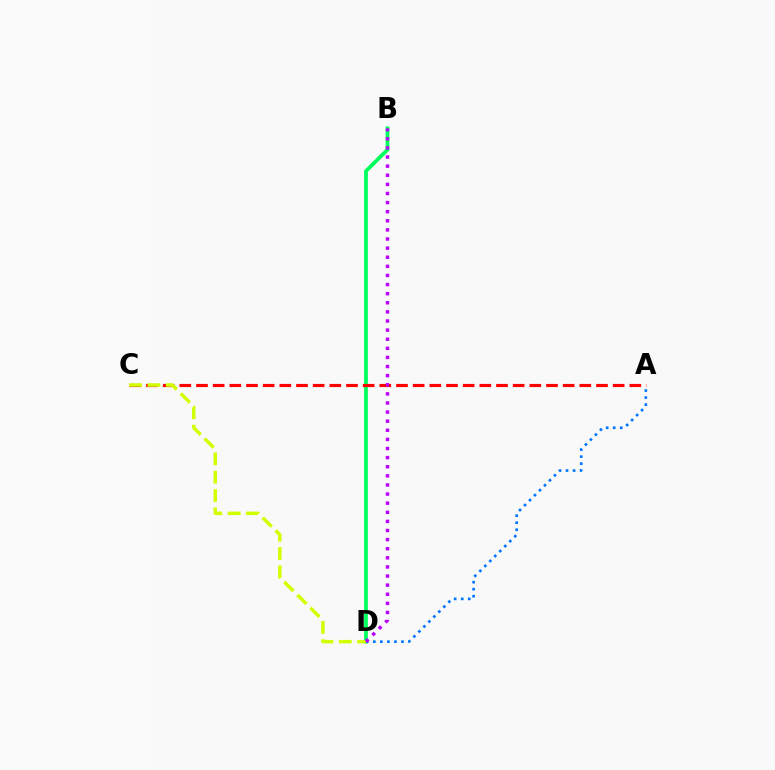{('B', 'D'): [{'color': '#00ff5c', 'line_style': 'solid', 'thickness': 2.7}, {'color': '#b900ff', 'line_style': 'dotted', 'thickness': 2.47}], ('A', 'C'): [{'color': '#ff0000', 'line_style': 'dashed', 'thickness': 2.26}], ('C', 'D'): [{'color': '#d1ff00', 'line_style': 'dashed', 'thickness': 2.49}], ('A', 'D'): [{'color': '#0074ff', 'line_style': 'dotted', 'thickness': 1.91}]}